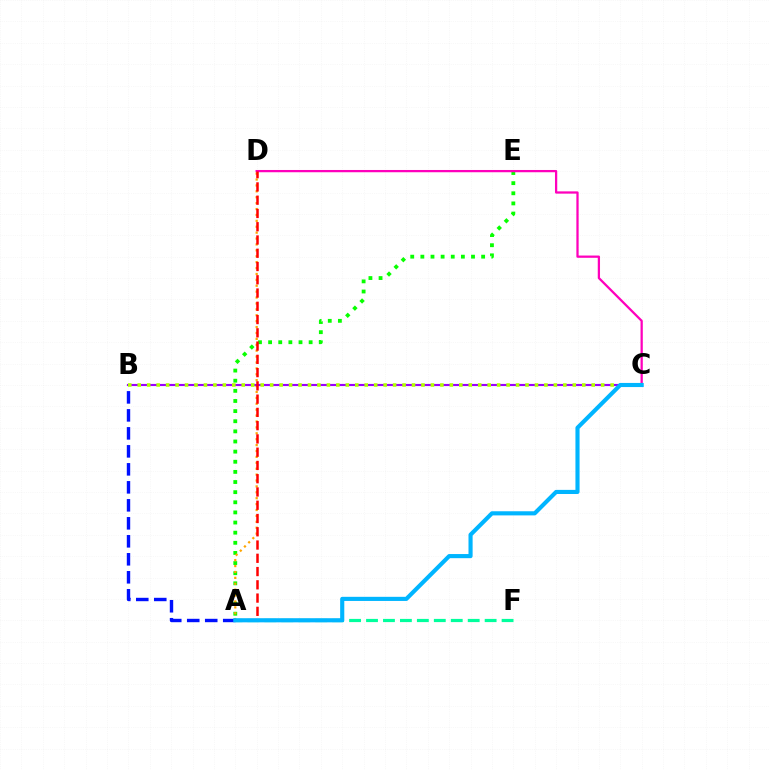{('A', 'E'): [{'color': '#08ff00', 'line_style': 'dotted', 'thickness': 2.75}], ('A', 'D'): [{'color': '#ffa500', 'line_style': 'dotted', 'thickness': 1.6}, {'color': '#ff0000', 'line_style': 'dashed', 'thickness': 1.8}], ('A', 'B'): [{'color': '#0010ff', 'line_style': 'dashed', 'thickness': 2.44}], ('B', 'C'): [{'color': '#9b00ff', 'line_style': 'solid', 'thickness': 1.54}, {'color': '#b3ff00', 'line_style': 'dotted', 'thickness': 2.57}], ('C', 'D'): [{'color': '#ff00bd', 'line_style': 'solid', 'thickness': 1.63}], ('A', 'F'): [{'color': '#00ff9d', 'line_style': 'dashed', 'thickness': 2.3}], ('A', 'C'): [{'color': '#00b5ff', 'line_style': 'solid', 'thickness': 2.97}]}